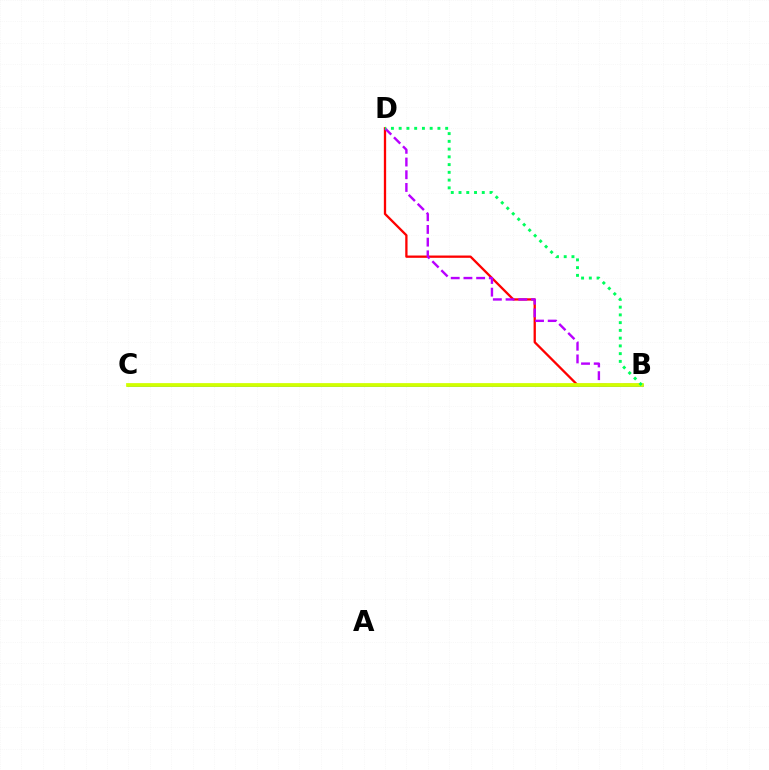{('B', 'D'): [{'color': '#ff0000', 'line_style': 'solid', 'thickness': 1.66}, {'color': '#b900ff', 'line_style': 'dashed', 'thickness': 1.73}, {'color': '#00ff5c', 'line_style': 'dotted', 'thickness': 2.11}], ('B', 'C'): [{'color': '#0074ff', 'line_style': 'solid', 'thickness': 1.83}, {'color': '#d1ff00', 'line_style': 'solid', 'thickness': 2.7}]}